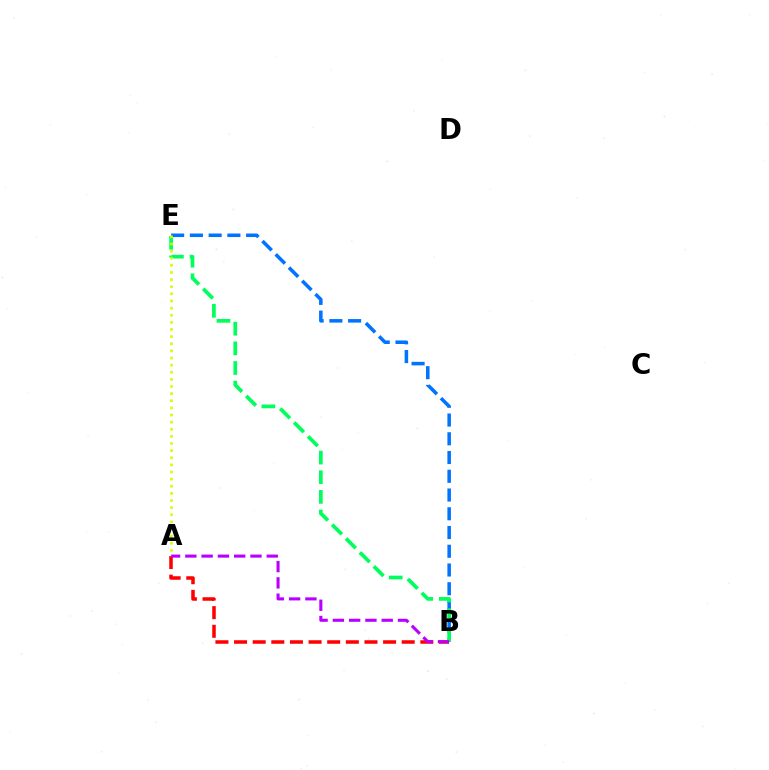{('A', 'B'): [{'color': '#ff0000', 'line_style': 'dashed', 'thickness': 2.53}, {'color': '#b900ff', 'line_style': 'dashed', 'thickness': 2.21}], ('B', 'E'): [{'color': '#0074ff', 'line_style': 'dashed', 'thickness': 2.55}, {'color': '#00ff5c', 'line_style': 'dashed', 'thickness': 2.67}], ('A', 'E'): [{'color': '#d1ff00', 'line_style': 'dotted', 'thickness': 1.94}]}